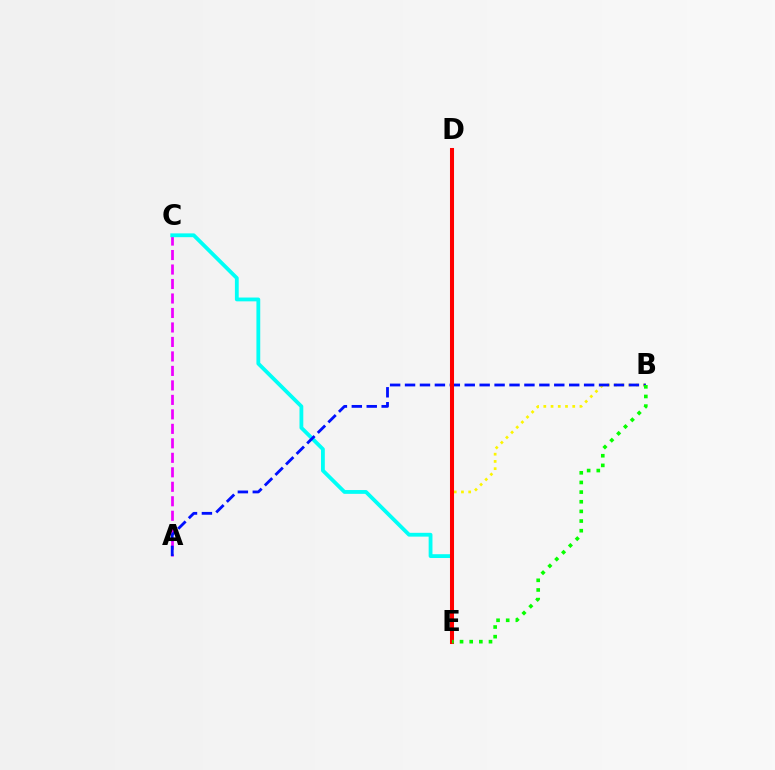{('A', 'C'): [{'color': '#ee00ff', 'line_style': 'dashed', 'thickness': 1.97}], ('B', 'E'): [{'color': '#fcf500', 'line_style': 'dotted', 'thickness': 1.97}, {'color': '#08ff00', 'line_style': 'dotted', 'thickness': 2.62}], ('C', 'E'): [{'color': '#00fff6', 'line_style': 'solid', 'thickness': 2.74}], ('A', 'B'): [{'color': '#0010ff', 'line_style': 'dashed', 'thickness': 2.03}], ('D', 'E'): [{'color': '#ff0000', 'line_style': 'solid', 'thickness': 2.91}]}